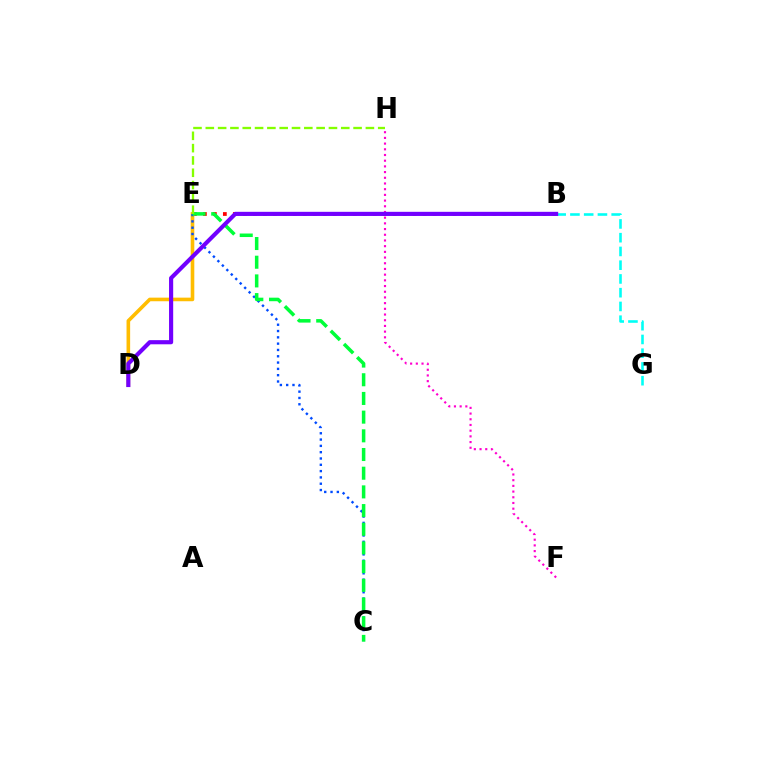{('B', 'E'): [{'color': '#ff0000', 'line_style': 'dotted', 'thickness': 2.71}], ('B', 'G'): [{'color': '#00fff6', 'line_style': 'dashed', 'thickness': 1.87}], ('D', 'E'): [{'color': '#ffbd00', 'line_style': 'solid', 'thickness': 2.6}], ('F', 'H'): [{'color': '#ff00cf', 'line_style': 'dotted', 'thickness': 1.55}], ('C', 'E'): [{'color': '#004bff', 'line_style': 'dotted', 'thickness': 1.71}, {'color': '#00ff39', 'line_style': 'dashed', 'thickness': 2.54}], ('B', 'D'): [{'color': '#7200ff', 'line_style': 'solid', 'thickness': 2.98}], ('E', 'H'): [{'color': '#84ff00', 'line_style': 'dashed', 'thickness': 1.67}]}